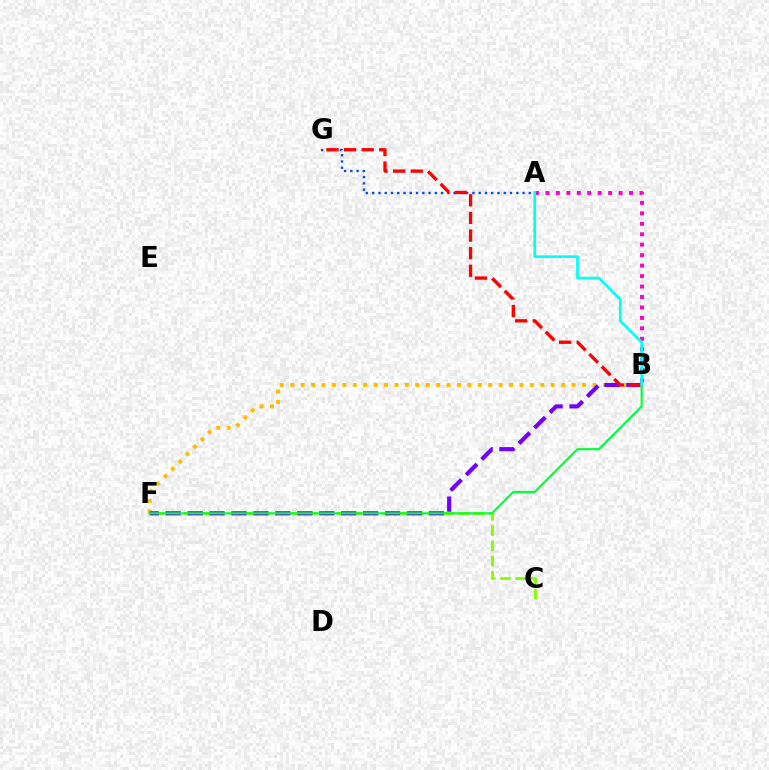{('B', 'F'): [{'color': '#ffbd00', 'line_style': 'dotted', 'thickness': 2.83}, {'color': '#7200ff', 'line_style': 'dashed', 'thickness': 2.98}, {'color': '#00ff39', 'line_style': 'solid', 'thickness': 1.54}], ('A', 'G'): [{'color': '#004bff', 'line_style': 'dotted', 'thickness': 1.7}], ('A', 'B'): [{'color': '#ff00cf', 'line_style': 'dotted', 'thickness': 2.84}, {'color': '#00fff6', 'line_style': 'solid', 'thickness': 1.91}], ('C', 'F'): [{'color': '#84ff00', 'line_style': 'dashed', 'thickness': 2.07}], ('B', 'G'): [{'color': '#ff0000', 'line_style': 'dashed', 'thickness': 2.39}]}